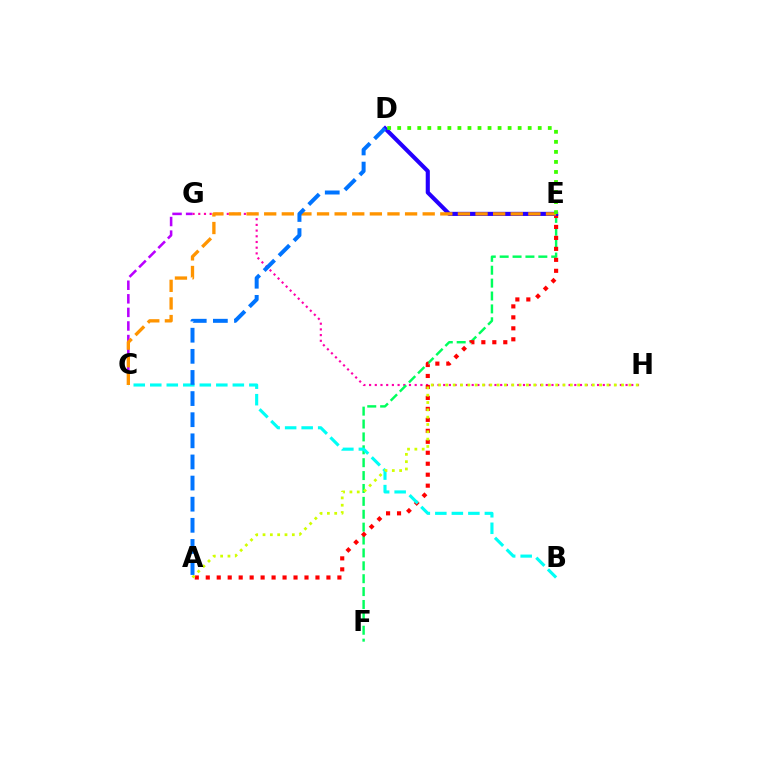{('G', 'H'): [{'color': '#ff00ac', 'line_style': 'dotted', 'thickness': 1.55}], ('E', 'F'): [{'color': '#00ff5c', 'line_style': 'dashed', 'thickness': 1.75}], ('C', 'G'): [{'color': '#b900ff', 'line_style': 'dashed', 'thickness': 1.84}], ('A', 'E'): [{'color': '#ff0000', 'line_style': 'dotted', 'thickness': 2.98}], ('B', 'C'): [{'color': '#00fff6', 'line_style': 'dashed', 'thickness': 2.24}], ('A', 'H'): [{'color': '#d1ff00', 'line_style': 'dotted', 'thickness': 1.99}], ('D', 'E'): [{'color': '#2500ff', 'line_style': 'solid', 'thickness': 2.96}, {'color': '#3dff00', 'line_style': 'dotted', 'thickness': 2.73}], ('C', 'E'): [{'color': '#ff9400', 'line_style': 'dashed', 'thickness': 2.39}], ('A', 'D'): [{'color': '#0074ff', 'line_style': 'dashed', 'thickness': 2.87}]}